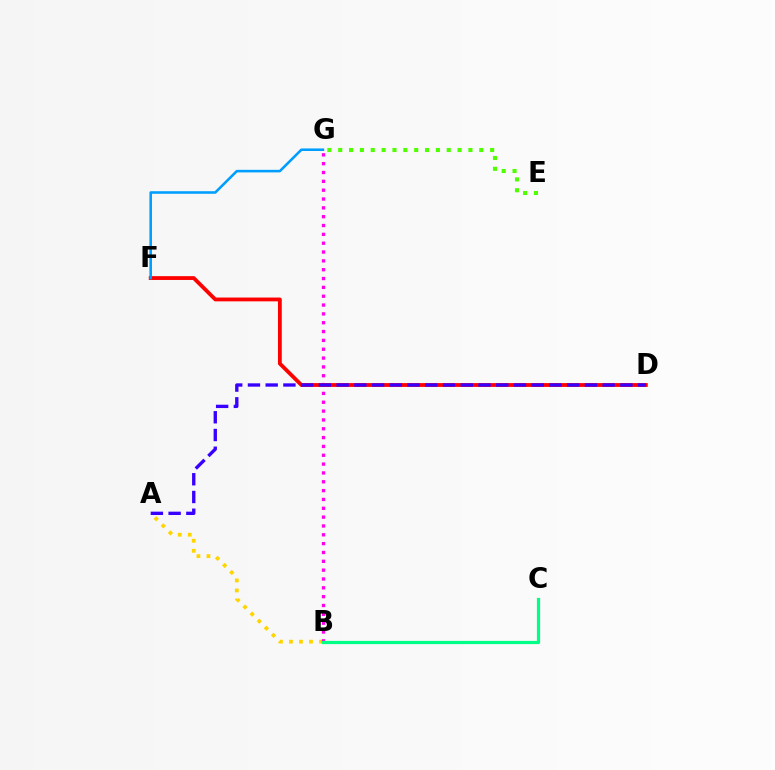{('A', 'B'): [{'color': '#ffd500', 'line_style': 'dotted', 'thickness': 2.72}], ('B', 'G'): [{'color': '#ff00ed', 'line_style': 'dotted', 'thickness': 2.4}], ('D', 'F'): [{'color': '#ff0000', 'line_style': 'solid', 'thickness': 2.74}], ('B', 'C'): [{'color': '#00ff86', 'line_style': 'solid', 'thickness': 2.32}], ('A', 'D'): [{'color': '#3700ff', 'line_style': 'dashed', 'thickness': 2.41}], ('F', 'G'): [{'color': '#009eff', 'line_style': 'solid', 'thickness': 1.85}], ('E', 'G'): [{'color': '#4fff00', 'line_style': 'dotted', 'thickness': 2.95}]}